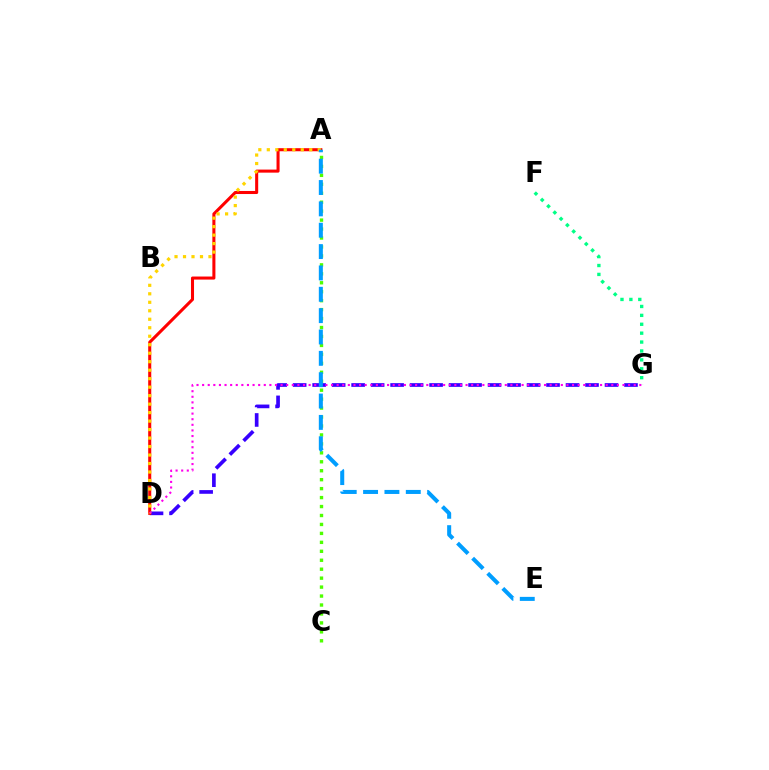{('D', 'G'): [{'color': '#3700ff', 'line_style': 'dashed', 'thickness': 2.65}, {'color': '#ff00ed', 'line_style': 'dotted', 'thickness': 1.52}], ('A', 'D'): [{'color': '#ff0000', 'line_style': 'solid', 'thickness': 2.2}, {'color': '#ffd500', 'line_style': 'dotted', 'thickness': 2.31}], ('F', 'G'): [{'color': '#00ff86', 'line_style': 'dotted', 'thickness': 2.42}], ('A', 'C'): [{'color': '#4fff00', 'line_style': 'dotted', 'thickness': 2.43}], ('A', 'E'): [{'color': '#009eff', 'line_style': 'dashed', 'thickness': 2.9}]}